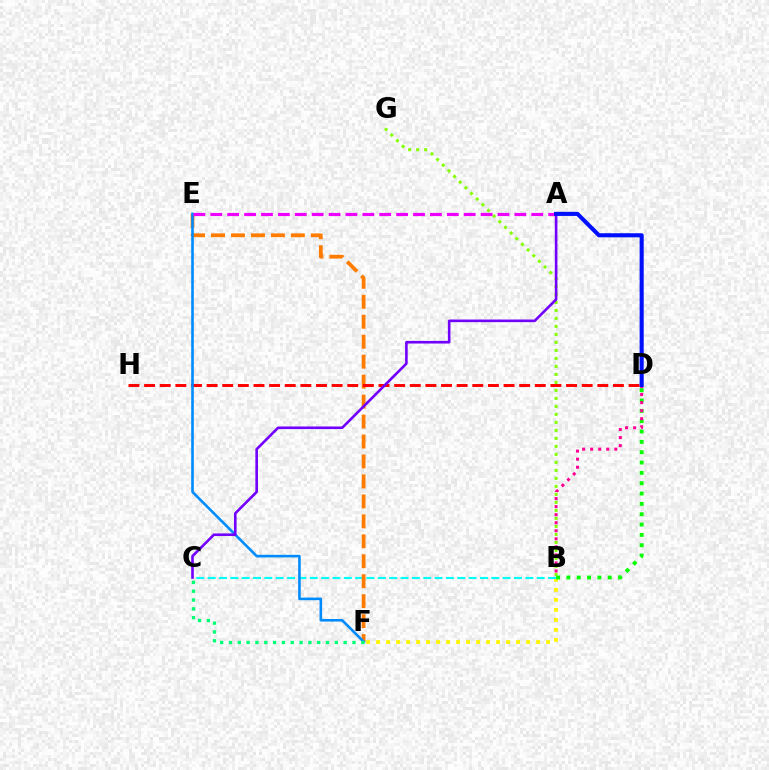{('B', 'F'): [{'color': '#fcf500', 'line_style': 'dotted', 'thickness': 2.72}], ('B', 'C'): [{'color': '#00fff6', 'line_style': 'dashed', 'thickness': 1.54}], ('B', 'G'): [{'color': '#84ff00', 'line_style': 'dotted', 'thickness': 2.17}], ('E', 'F'): [{'color': '#ff7c00', 'line_style': 'dashed', 'thickness': 2.71}, {'color': '#008cff', 'line_style': 'solid', 'thickness': 1.88}], ('D', 'H'): [{'color': '#ff0000', 'line_style': 'dashed', 'thickness': 2.12}], ('B', 'D'): [{'color': '#08ff00', 'line_style': 'dotted', 'thickness': 2.81}, {'color': '#ff0094', 'line_style': 'dotted', 'thickness': 2.19}], ('C', 'F'): [{'color': '#00ff74', 'line_style': 'dotted', 'thickness': 2.4}], ('A', 'C'): [{'color': '#7200ff', 'line_style': 'solid', 'thickness': 1.88}], ('A', 'E'): [{'color': '#ee00ff', 'line_style': 'dashed', 'thickness': 2.29}], ('A', 'D'): [{'color': '#0010ff', 'line_style': 'solid', 'thickness': 2.95}]}